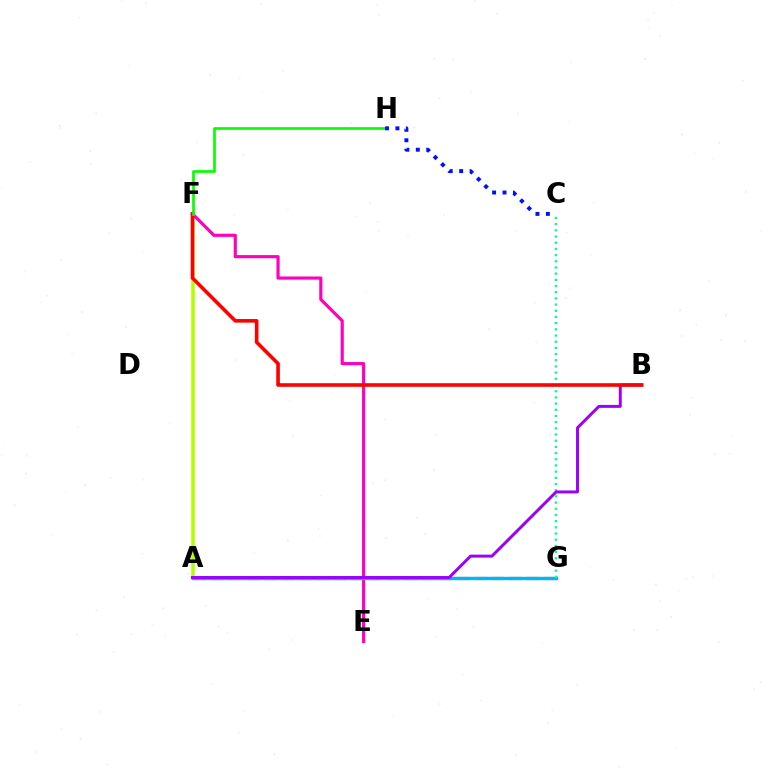{('A', 'G'): [{'color': '#ffa500', 'line_style': 'dashed', 'thickness': 2.38}, {'color': '#00b5ff', 'line_style': 'solid', 'thickness': 2.44}], ('A', 'F'): [{'color': '#b3ff00', 'line_style': 'solid', 'thickness': 2.59}], ('E', 'F'): [{'color': '#ff00bd', 'line_style': 'solid', 'thickness': 2.27}], ('C', 'G'): [{'color': '#00ff9d', 'line_style': 'dotted', 'thickness': 1.68}], ('A', 'B'): [{'color': '#9b00ff', 'line_style': 'solid', 'thickness': 2.13}], ('B', 'F'): [{'color': '#ff0000', 'line_style': 'solid', 'thickness': 2.6}], ('F', 'H'): [{'color': '#08ff00', 'line_style': 'solid', 'thickness': 1.95}], ('C', 'H'): [{'color': '#0010ff', 'line_style': 'dotted', 'thickness': 2.84}]}